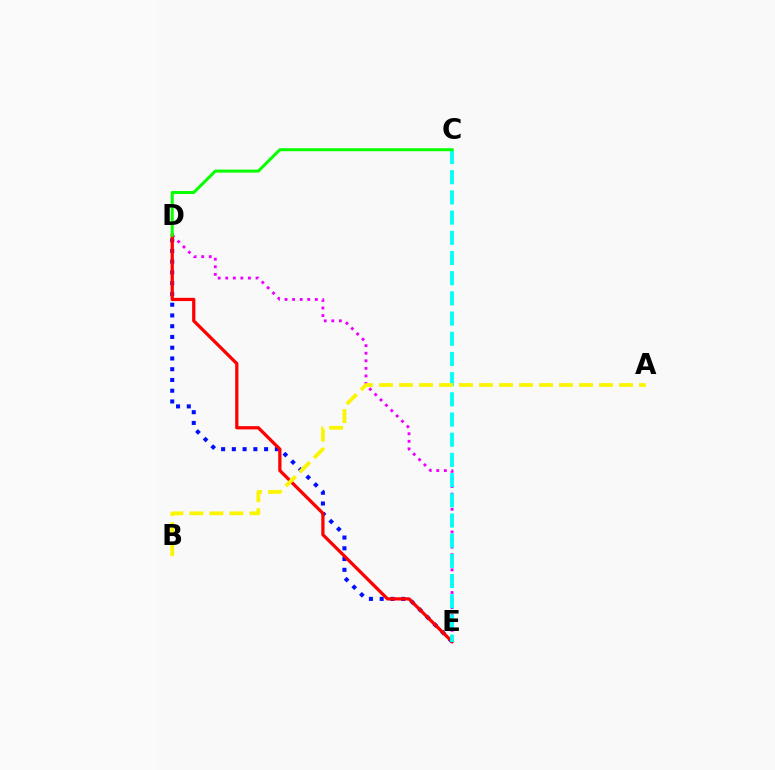{('D', 'E'): [{'color': '#0010ff', 'line_style': 'dotted', 'thickness': 2.92}, {'color': '#ee00ff', 'line_style': 'dotted', 'thickness': 2.06}, {'color': '#ff0000', 'line_style': 'solid', 'thickness': 2.34}], ('C', 'E'): [{'color': '#00fff6', 'line_style': 'dashed', 'thickness': 2.74}], ('A', 'B'): [{'color': '#fcf500', 'line_style': 'dashed', 'thickness': 2.72}], ('C', 'D'): [{'color': '#08ff00', 'line_style': 'solid', 'thickness': 2.17}]}